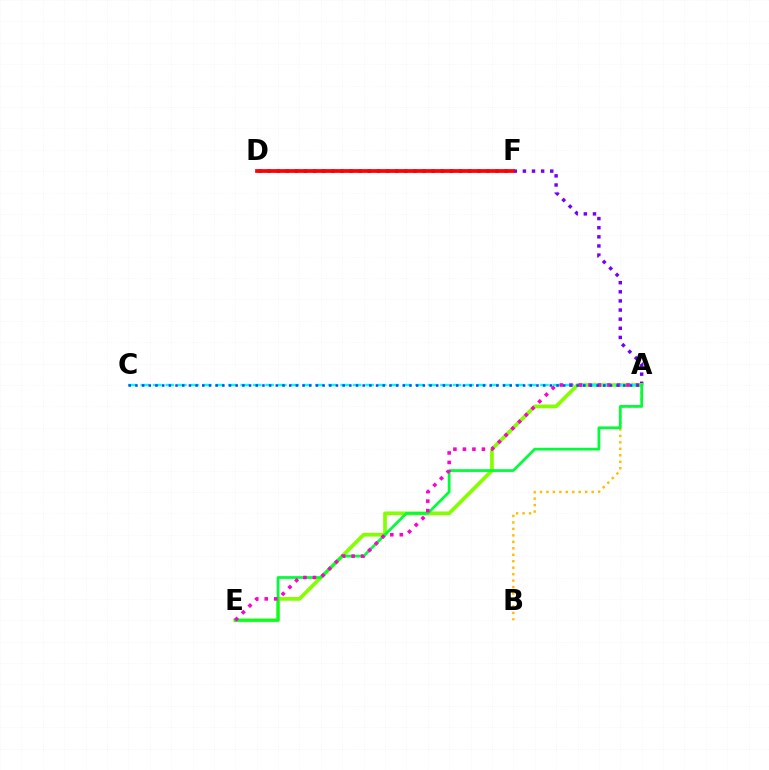{('A', 'D'): [{'color': '#7200ff', 'line_style': 'dotted', 'thickness': 2.48}], ('A', 'E'): [{'color': '#84ff00', 'line_style': 'solid', 'thickness': 2.67}, {'color': '#00ff39', 'line_style': 'solid', 'thickness': 1.98}, {'color': '#ff00cf', 'line_style': 'dotted', 'thickness': 2.58}], ('A', 'C'): [{'color': '#00fff6', 'line_style': 'dashed', 'thickness': 1.7}, {'color': '#004bff', 'line_style': 'dotted', 'thickness': 1.82}], ('A', 'B'): [{'color': '#ffbd00', 'line_style': 'dotted', 'thickness': 1.76}], ('D', 'F'): [{'color': '#ff0000', 'line_style': 'solid', 'thickness': 2.68}]}